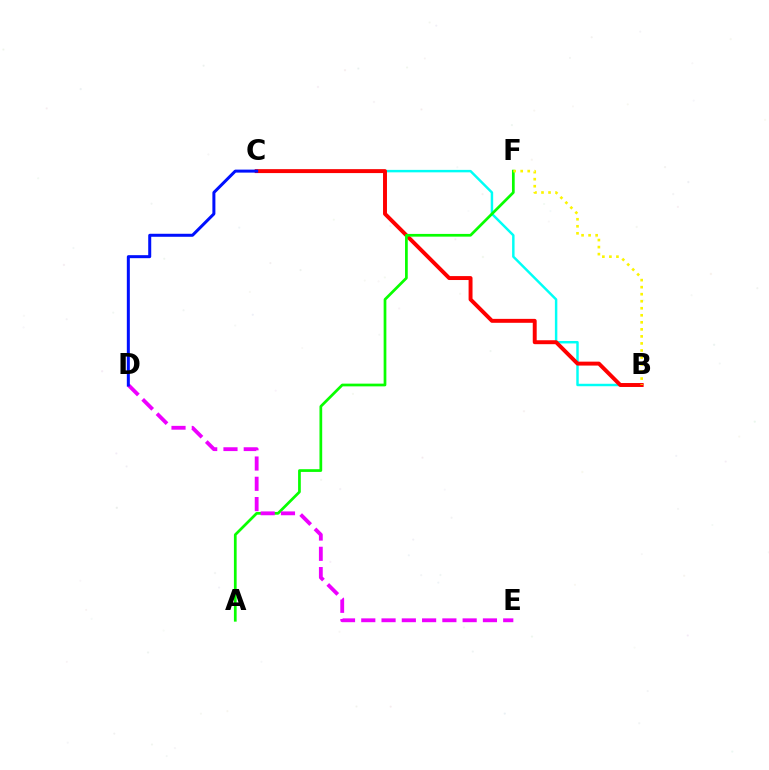{('B', 'C'): [{'color': '#00fff6', 'line_style': 'solid', 'thickness': 1.77}, {'color': '#ff0000', 'line_style': 'solid', 'thickness': 2.83}], ('A', 'F'): [{'color': '#08ff00', 'line_style': 'solid', 'thickness': 1.96}], ('D', 'E'): [{'color': '#ee00ff', 'line_style': 'dashed', 'thickness': 2.75}], ('B', 'F'): [{'color': '#fcf500', 'line_style': 'dotted', 'thickness': 1.91}], ('C', 'D'): [{'color': '#0010ff', 'line_style': 'solid', 'thickness': 2.17}]}